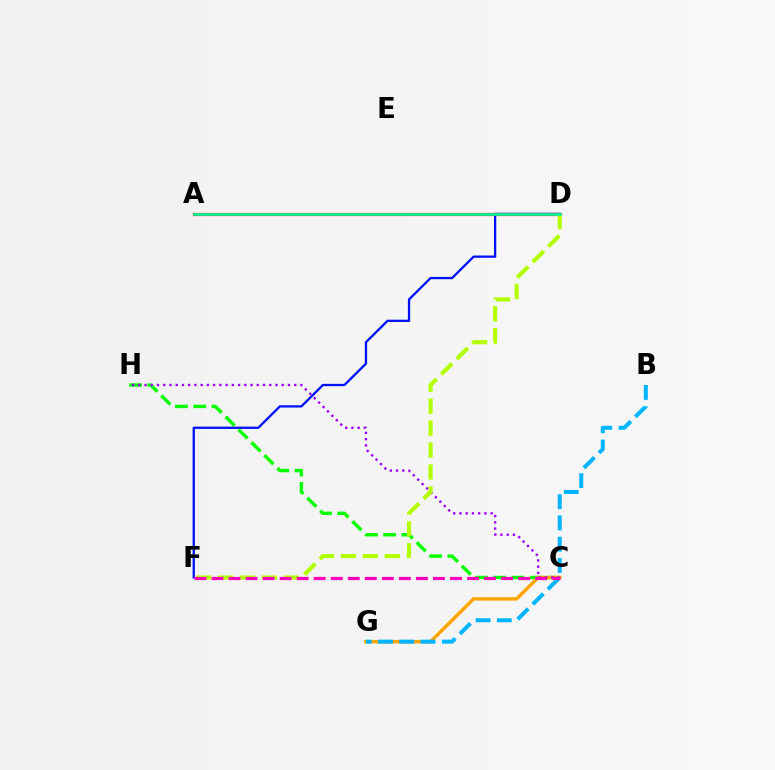{('C', 'H'): [{'color': '#08ff00', 'line_style': 'dashed', 'thickness': 2.48}, {'color': '#9b00ff', 'line_style': 'dotted', 'thickness': 1.69}], ('D', 'F'): [{'color': '#0010ff', 'line_style': 'solid', 'thickness': 1.65}, {'color': '#b3ff00', 'line_style': 'dashed', 'thickness': 2.98}], ('C', 'G'): [{'color': '#ffa500', 'line_style': 'solid', 'thickness': 2.48}], ('A', 'D'): [{'color': '#ff0000', 'line_style': 'solid', 'thickness': 2.28}, {'color': '#00ff9d', 'line_style': 'solid', 'thickness': 1.91}], ('B', 'G'): [{'color': '#00b5ff', 'line_style': 'dashed', 'thickness': 2.89}], ('C', 'F'): [{'color': '#ff00bd', 'line_style': 'dashed', 'thickness': 2.31}]}